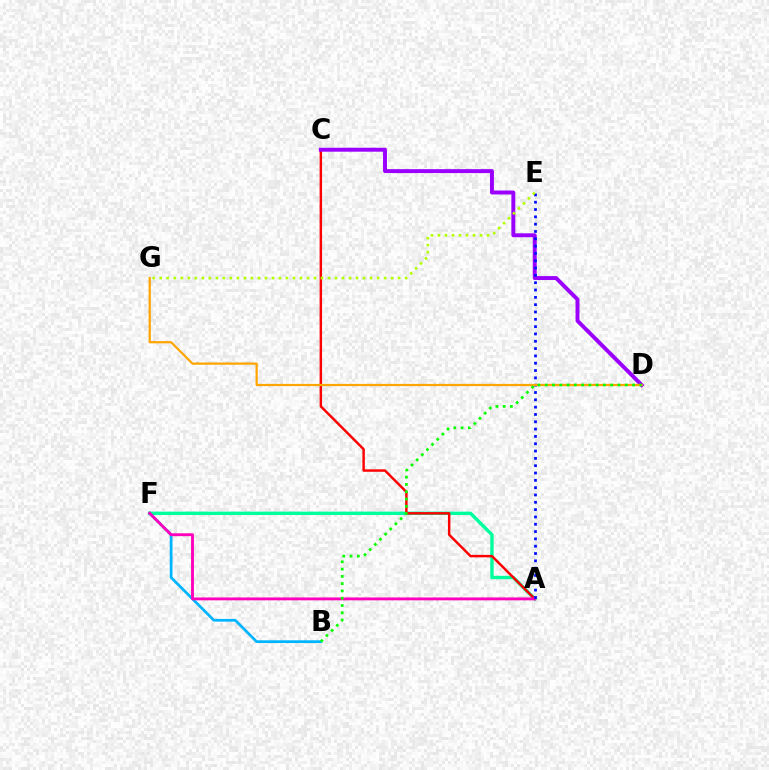{('A', 'F'): [{'color': '#00ff9d', 'line_style': 'solid', 'thickness': 2.45}, {'color': '#ff00bd', 'line_style': 'solid', 'thickness': 2.06}], ('B', 'F'): [{'color': '#00b5ff', 'line_style': 'solid', 'thickness': 1.97}], ('A', 'C'): [{'color': '#ff0000', 'line_style': 'solid', 'thickness': 1.77}], ('C', 'D'): [{'color': '#9b00ff', 'line_style': 'solid', 'thickness': 2.84}], ('A', 'E'): [{'color': '#0010ff', 'line_style': 'dotted', 'thickness': 1.99}], ('E', 'G'): [{'color': '#b3ff00', 'line_style': 'dotted', 'thickness': 1.9}], ('D', 'G'): [{'color': '#ffa500', 'line_style': 'solid', 'thickness': 1.61}], ('B', 'D'): [{'color': '#08ff00', 'line_style': 'dotted', 'thickness': 1.98}]}